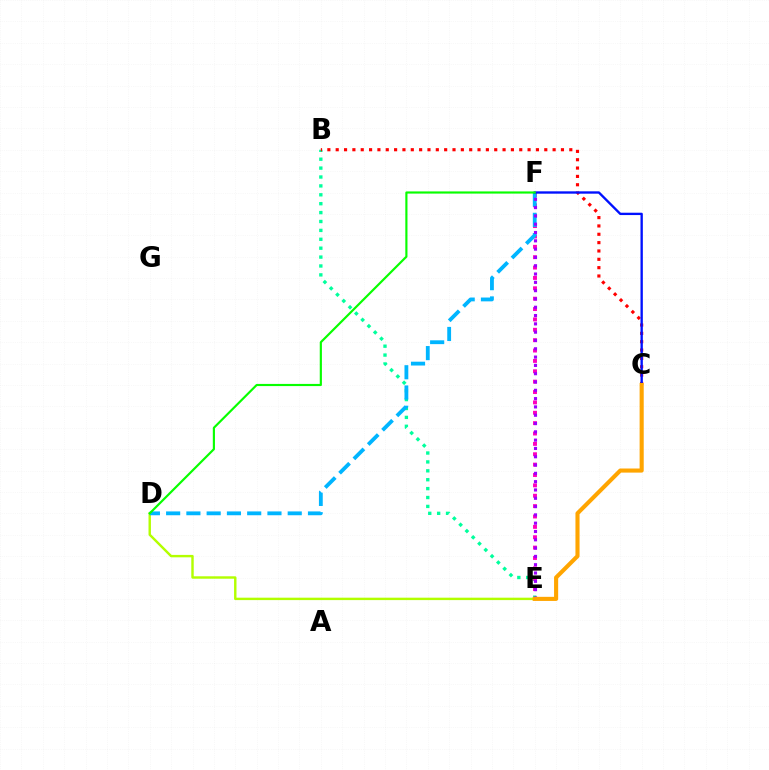{('B', 'E'): [{'color': '#00ff9d', 'line_style': 'dotted', 'thickness': 2.42}], ('D', 'E'): [{'color': '#b3ff00', 'line_style': 'solid', 'thickness': 1.74}], ('E', 'F'): [{'color': '#ff00bd', 'line_style': 'dotted', 'thickness': 2.82}, {'color': '#9b00ff', 'line_style': 'dotted', 'thickness': 2.26}], ('B', 'C'): [{'color': '#ff0000', 'line_style': 'dotted', 'thickness': 2.27}], ('D', 'F'): [{'color': '#00b5ff', 'line_style': 'dashed', 'thickness': 2.75}, {'color': '#08ff00', 'line_style': 'solid', 'thickness': 1.56}], ('C', 'F'): [{'color': '#0010ff', 'line_style': 'solid', 'thickness': 1.69}], ('C', 'E'): [{'color': '#ffa500', 'line_style': 'solid', 'thickness': 2.96}]}